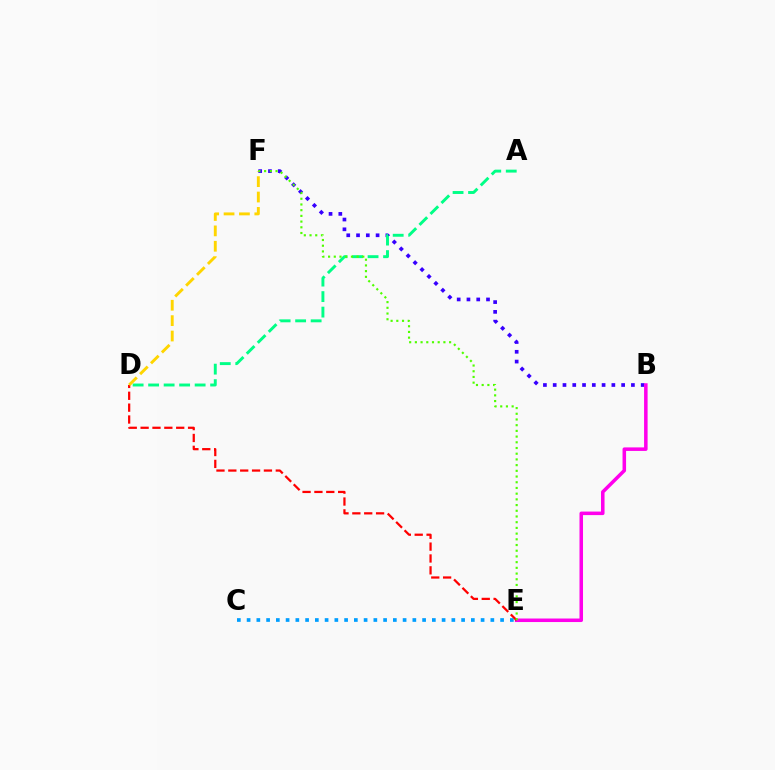{('B', 'F'): [{'color': '#3700ff', 'line_style': 'dotted', 'thickness': 2.66}], ('A', 'D'): [{'color': '#00ff86', 'line_style': 'dashed', 'thickness': 2.11}], ('B', 'E'): [{'color': '#ff00ed', 'line_style': 'solid', 'thickness': 2.54}], ('C', 'E'): [{'color': '#009eff', 'line_style': 'dotted', 'thickness': 2.65}], ('D', 'E'): [{'color': '#ff0000', 'line_style': 'dashed', 'thickness': 1.61}], ('D', 'F'): [{'color': '#ffd500', 'line_style': 'dashed', 'thickness': 2.09}], ('E', 'F'): [{'color': '#4fff00', 'line_style': 'dotted', 'thickness': 1.55}]}